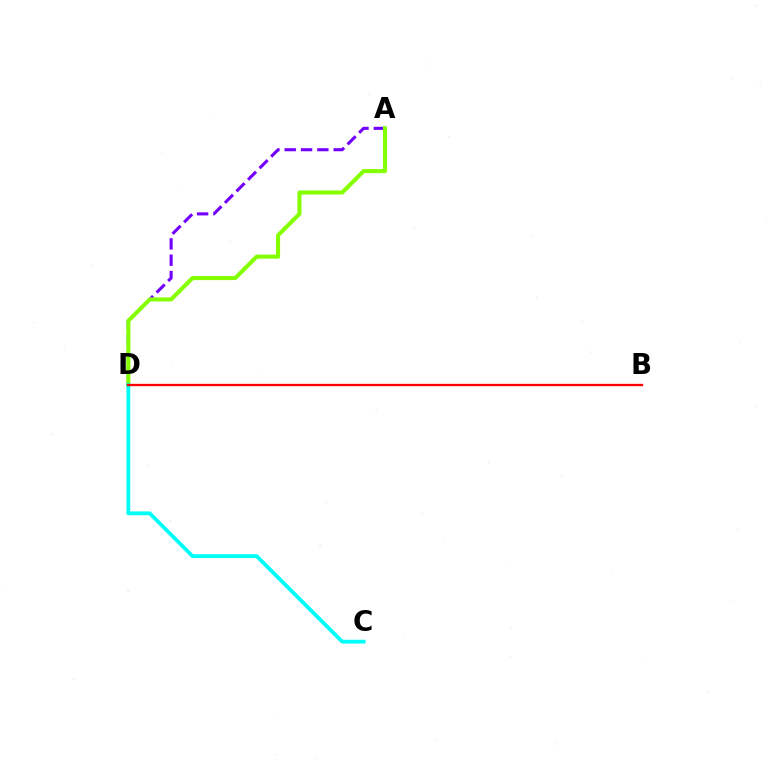{('A', 'D'): [{'color': '#7200ff', 'line_style': 'dashed', 'thickness': 2.22}, {'color': '#84ff00', 'line_style': 'solid', 'thickness': 2.92}], ('C', 'D'): [{'color': '#00fff6', 'line_style': 'solid', 'thickness': 2.75}], ('B', 'D'): [{'color': '#ff0000', 'line_style': 'solid', 'thickness': 1.68}]}